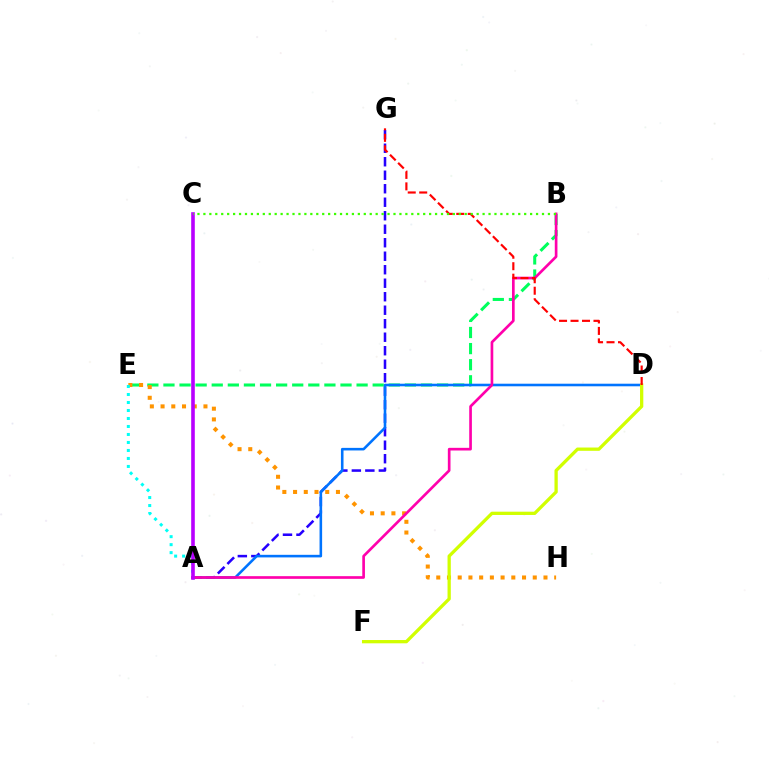{('A', 'G'): [{'color': '#2500ff', 'line_style': 'dashed', 'thickness': 1.83}], ('B', 'E'): [{'color': '#00ff5c', 'line_style': 'dashed', 'thickness': 2.19}], ('A', 'D'): [{'color': '#0074ff', 'line_style': 'solid', 'thickness': 1.86}], ('E', 'H'): [{'color': '#ff9400', 'line_style': 'dotted', 'thickness': 2.91}], ('A', 'B'): [{'color': '#ff00ac', 'line_style': 'solid', 'thickness': 1.92}], ('A', 'E'): [{'color': '#00fff6', 'line_style': 'dotted', 'thickness': 2.17}], ('A', 'C'): [{'color': '#b900ff', 'line_style': 'solid', 'thickness': 2.6}], ('D', 'F'): [{'color': '#d1ff00', 'line_style': 'solid', 'thickness': 2.36}], ('D', 'G'): [{'color': '#ff0000', 'line_style': 'dashed', 'thickness': 1.56}], ('B', 'C'): [{'color': '#3dff00', 'line_style': 'dotted', 'thickness': 1.61}]}